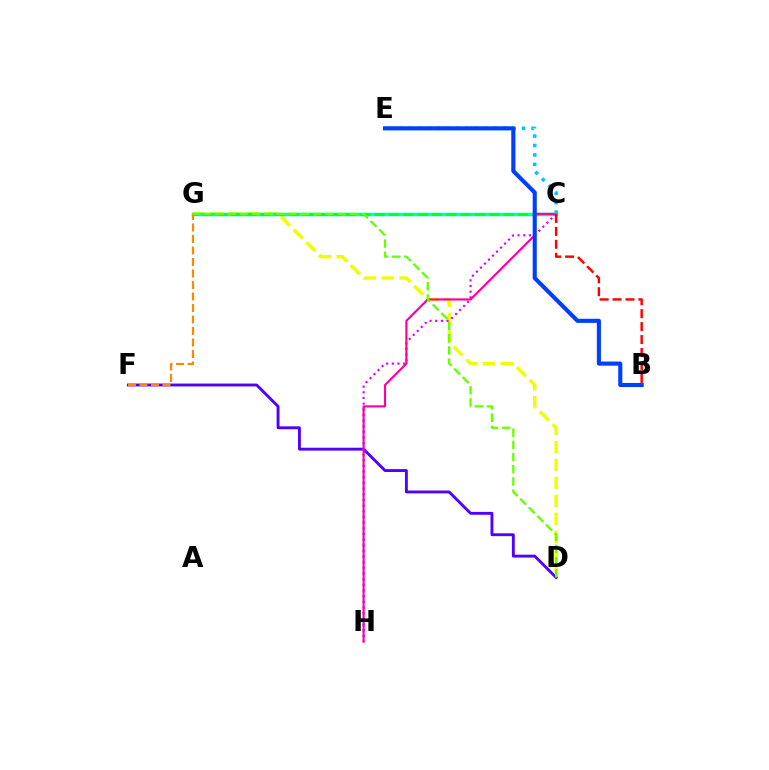{('D', 'G'): [{'color': '#eeff00', 'line_style': 'dashed', 'thickness': 2.44}, {'color': '#66ff00', 'line_style': 'dashed', 'thickness': 1.65}], ('C', 'G'): [{'color': '#00ffaf', 'line_style': 'solid', 'thickness': 2.51}, {'color': '#00ff27', 'line_style': 'dashed', 'thickness': 1.95}], ('D', 'F'): [{'color': '#4f00ff', 'line_style': 'solid', 'thickness': 2.07}], ('C', 'H'): [{'color': '#d600ff', 'line_style': 'dotted', 'thickness': 1.54}, {'color': '#ff00a0', 'line_style': 'solid', 'thickness': 1.56}], ('F', 'G'): [{'color': '#ff8800', 'line_style': 'dashed', 'thickness': 1.56}], ('C', 'E'): [{'color': '#00c7ff', 'line_style': 'dotted', 'thickness': 2.56}], ('B', 'C'): [{'color': '#ff0000', 'line_style': 'dashed', 'thickness': 1.76}], ('B', 'E'): [{'color': '#003fff', 'line_style': 'solid', 'thickness': 2.96}]}